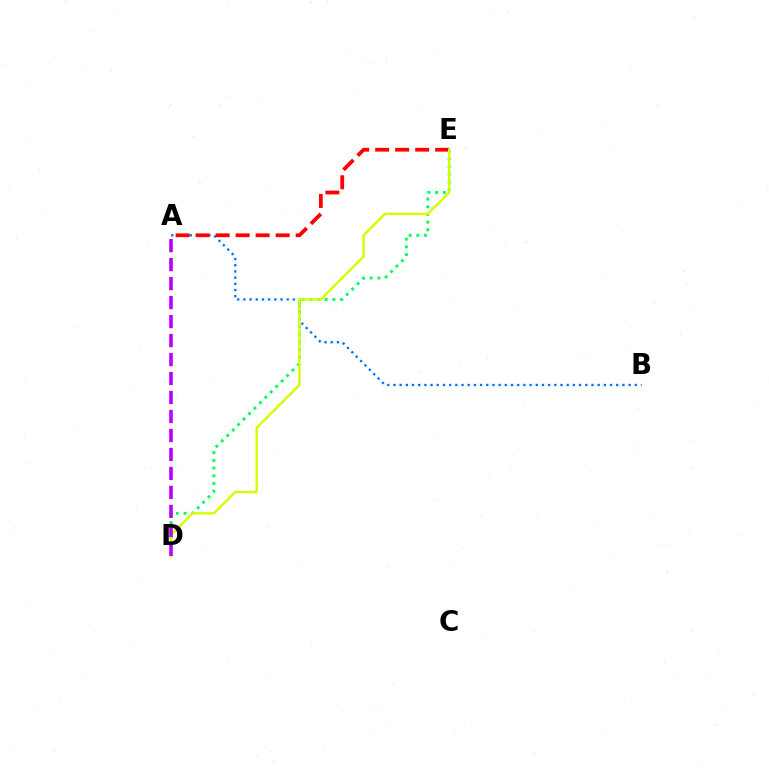{('A', 'B'): [{'color': '#0074ff', 'line_style': 'dotted', 'thickness': 1.68}], ('D', 'E'): [{'color': '#00ff5c', 'line_style': 'dotted', 'thickness': 2.09}, {'color': '#d1ff00', 'line_style': 'solid', 'thickness': 1.72}], ('A', 'E'): [{'color': '#ff0000', 'line_style': 'dashed', 'thickness': 2.72}], ('A', 'D'): [{'color': '#b900ff', 'line_style': 'dashed', 'thickness': 2.58}]}